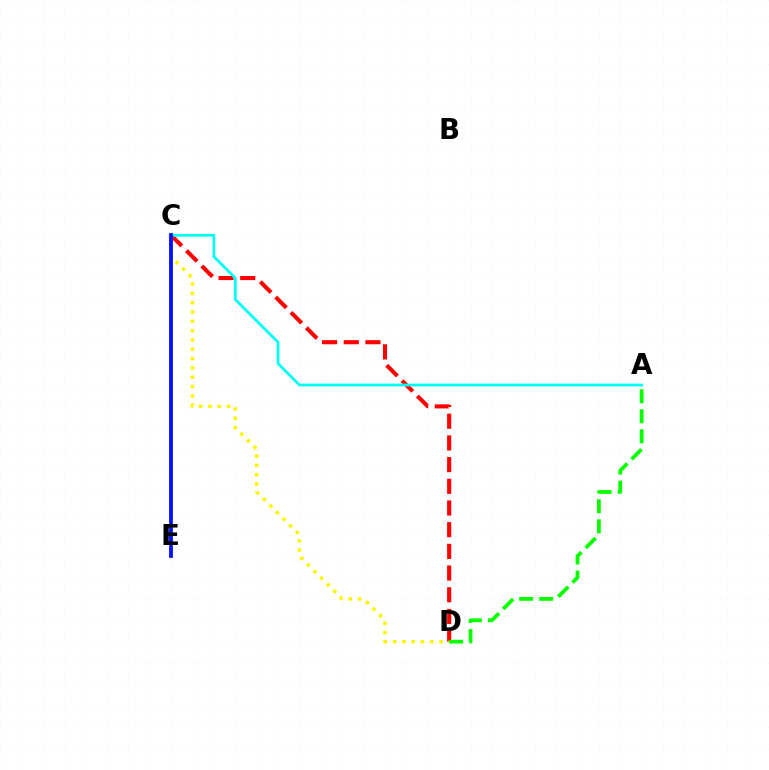{('C', 'D'): [{'color': '#ff0000', 'line_style': 'dashed', 'thickness': 2.95}, {'color': '#fcf500', 'line_style': 'dotted', 'thickness': 2.53}], ('C', 'E'): [{'color': '#ee00ff', 'line_style': 'dashed', 'thickness': 1.68}, {'color': '#0010ff', 'line_style': 'solid', 'thickness': 2.72}], ('A', 'D'): [{'color': '#08ff00', 'line_style': 'dashed', 'thickness': 2.72}], ('A', 'C'): [{'color': '#00fff6', 'line_style': 'solid', 'thickness': 1.98}]}